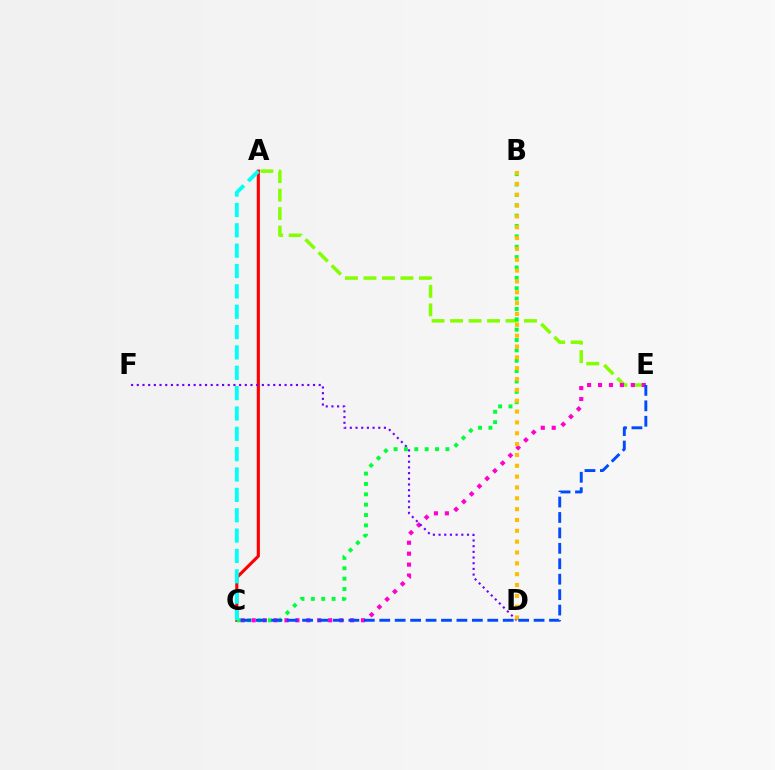{('A', 'E'): [{'color': '#84ff00', 'line_style': 'dashed', 'thickness': 2.51}], ('A', 'C'): [{'color': '#ff0000', 'line_style': 'solid', 'thickness': 2.25}, {'color': '#00fff6', 'line_style': 'dashed', 'thickness': 2.76}], ('C', 'E'): [{'color': '#ff00cf', 'line_style': 'dotted', 'thickness': 2.97}, {'color': '#004bff', 'line_style': 'dashed', 'thickness': 2.1}], ('D', 'F'): [{'color': '#7200ff', 'line_style': 'dotted', 'thickness': 1.54}], ('B', 'C'): [{'color': '#00ff39', 'line_style': 'dotted', 'thickness': 2.82}], ('B', 'D'): [{'color': '#ffbd00', 'line_style': 'dotted', 'thickness': 2.95}]}